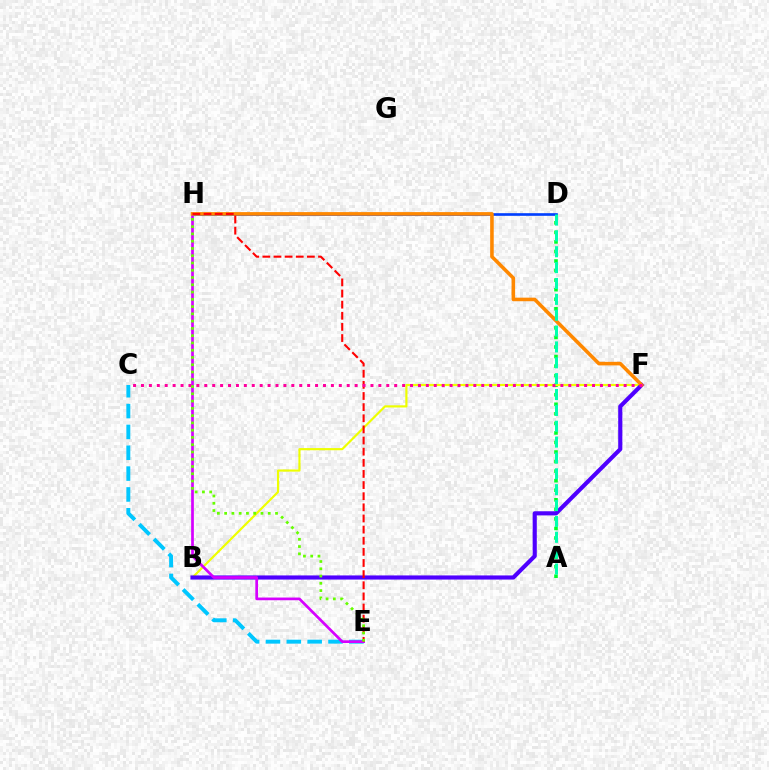{('A', 'D'): [{'color': '#00ff27', 'line_style': 'dotted', 'thickness': 2.59}, {'color': '#00ffaf', 'line_style': 'dashed', 'thickness': 2.15}], ('C', 'E'): [{'color': '#00c7ff', 'line_style': 'dashed', 'thickness': 2.83}], ('B', 'F'): [{'color': '#eeff00', 'line_style': 'solid', 'thickness': 1.56}, {'color': '#4f00ff', 'line_style': 'solid', 'thickness': 2.98}], ('E', 'H'): [{'color': '#d600ff', 'line_style': 'solid', 'thickness': 1.95}, {'color': '#ff0000', 'line_style': 'dashed', 'thickness': 1.51}, {'color': '#66ff00', 'line_style': 'dotted', 'thickness': 1.97}], ('D', 'H'): [{'color': '#003fff', 'line_style': 'solid', 'thickness': 1.9}], ('F', 'H'): [{'color': '#ff8800', 'line_style': 'solid', 'thickness': 2.57}], ('C', 'F'): [{'color': '#ff00a0', 'line_style': 'dotted', 'thickness': 2.15}]}